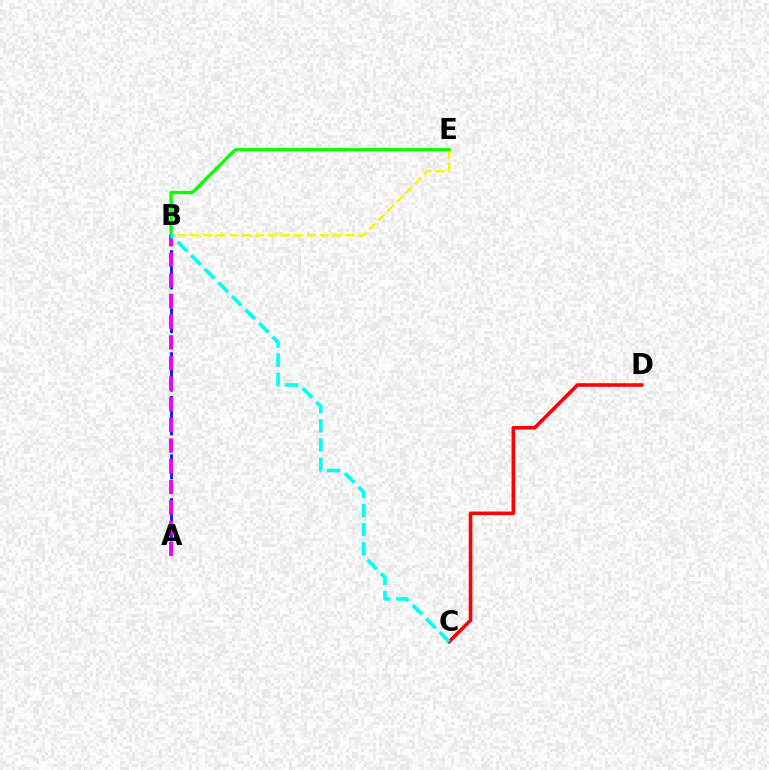{('B', 'E'): [{'color': '#fcf500', 'line_style': 'dashed', 'thickness': 1.76}, {'color': '#08ff00', 'line_style': 'solid', 'thickness': 2.38}], ('A', 'B'): [{'color': '#0010ff', 'line_style': 'dashed', 'thickness': 1.98}, {'color': '#ee00ff', 'line_style': 'dashed', 'thickness': 2.8}], ('C', 'D'): [{'color': '#ff0000', 'line_style': 'solid', 'thickness': 2.58}], ('B', 'C'): [{'color': '#00fff6', 'line_style': 'dashed', 'thickness': 2.6}]}